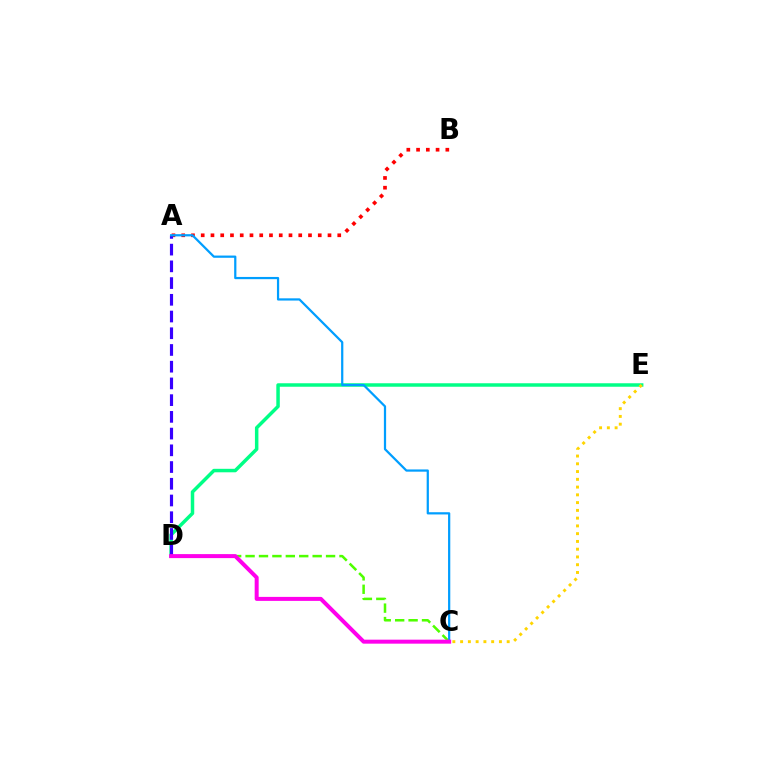{('C', 'D'): [{'color': '#4fff00', 'line_style': 'dashed', 'thickness': 1.82}, {'color': '#ff00ed', 'line_style': 'solid', 'thickness': 2.88}], ('D', 'E'): [{'color': '#00ff86', 'line_style': 'solid', 'thickness': 2.51}], ('A', 'B'): [{'color': '#ff0000', 'line_style': 'dotted', 'thickness': 2.65}], ('A', 'D'): [{'color': '#3700ff', 'line_style': 'dashed', 'thickness': 2.27}], ('A', 'C'): [{'color': '#009eff', 'line_style': 'solid', 'thickness': 1.61}], ('C', 'E'): [{'color': '#ffd500', 'line_style': 'dotted', 'thickness': 2.11}]}